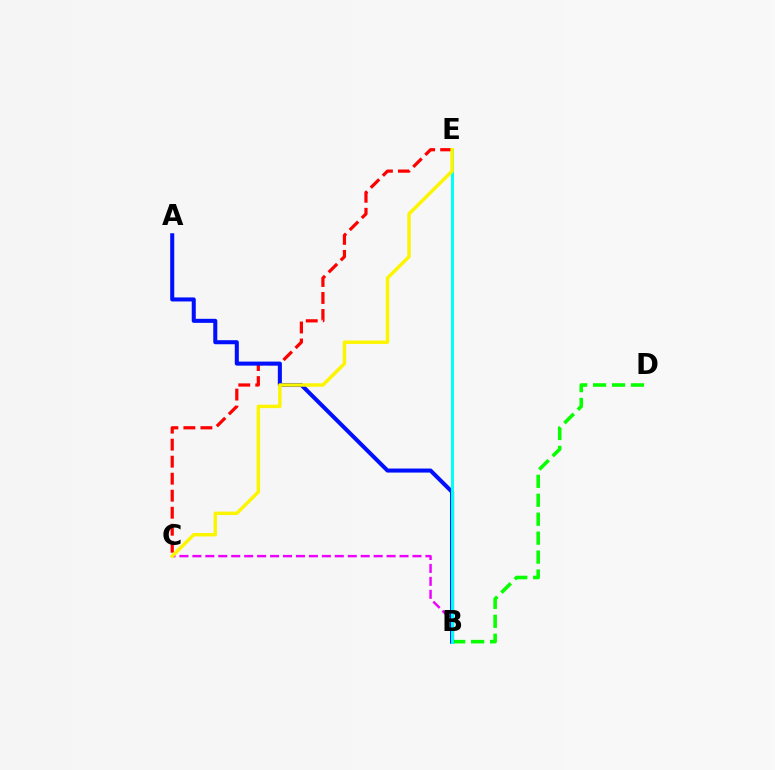{('C', 'E'): [{'color': '#ff0000', 'line_style': 'dashed', 'thickness': 2.31}, {'color': '#fcf500', 'line_style': 'solid', 'thickness': 2.48}], ('B', 'D'): [{'color': '#08ff00', 'line_style': 'dashed', 'thickness': 2.57}], ('A', 'B'): [{'color': '#0010ff', 'line_style': 'solid', 'thickness': 2.91}], ('B', 'C'): [{'color': '#ee00ff', 'line_style': 'dashed', 'thickness': 1.76}], ('B', 'E'): [{'color': '#00fff6', 'line_style': 'solid', 'thickness': 2.13}]}